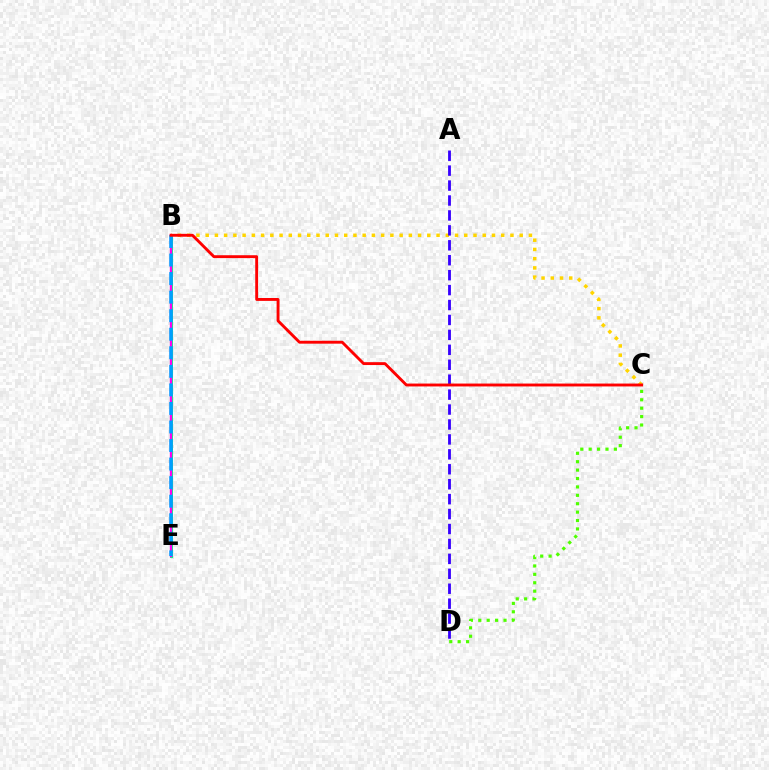{('B', 'C'): [{'color': '#ffd500', 'line_style': 'dotted', 'thickness': 2.51}, {'color': '#ff0000', 'line_style': 'solid', 'thickness': 2.07}], ('B', 'E'): [{'color': '#00ff86', 'line_style': 'solid', 'thickness': 2.19}, {'color': '#ff00ed', 'line_style': 'solid', 'thickness': 1.67}, {'color': '#009eff', 'line_style': 'dashed', 'thickness': 2.52}], ('C', 'D'): [{'color': '#4fff00', 'line_style': 'dotted', 'thickness': 2.28}], ('A', 'D'): [{'color': '#3700ff', 'line_style': 'dashed', 'thickness': 2.03}]}